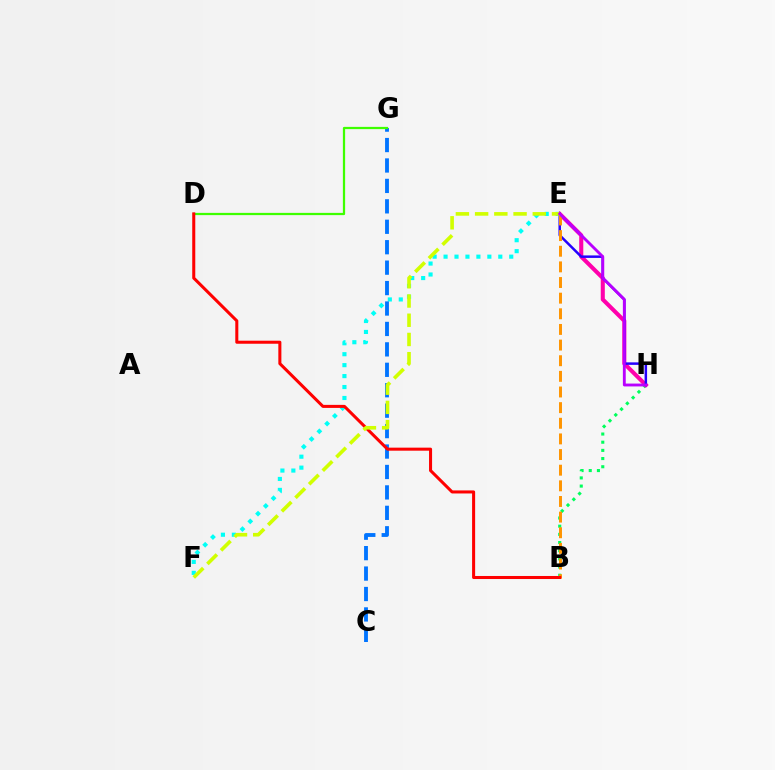{('B', 'H'): [{'color': '#00ff5c', 'line_style': 'dotted', 'thickness': 2.22}], ('E', 'F'): [{'color': '#00fff6', 'line_style': 'dotted', 'thickness': 2.97}, {'color': '#d1ff00', 'line_style': 'dashed', 'thickness': 2.61}], ('E', 'H'): [{'color': '#ff00ac', 'line_style': 'solid', 'thickness': 2.93}, {'color': '#2500ff', 'line_style': 'solid', 'thickness': 1.8}, {'color': '#b900ff', 'line_style': 'solid', 'thickness': 2.06}], ('B', 'E'): [{'color': '#ff9400', 'line_style': 'dashed', 'thickness': 2.12}], ('C', 'G'): [{'color': '#0074ff', 'line_style': 'dashed', 'thickness': 2.78}], ('D', 'G'): [{'color': '#3dff00', 'line_style': 'solid', 'thickness': 1.62}], ('B', 'D'): [{'color': '#ff0000', 'line_style': 'solid', 'thickness': 2.19}]}